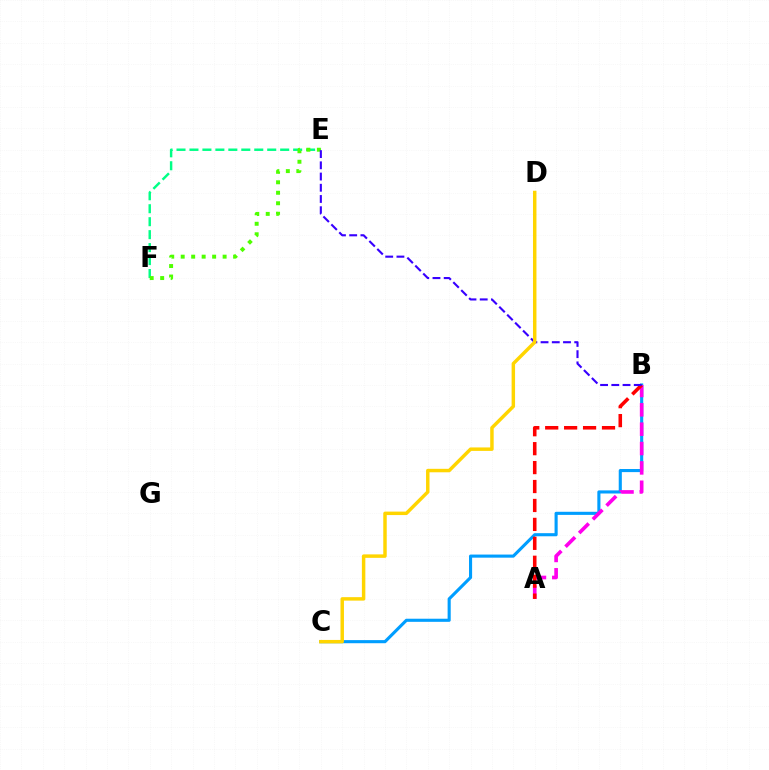{('B', 'C'): [{'color': '#009eff', 'line_style': 'solid', 'thickness': 2.24}], ('A', 'B'): [{'color': '#ff00ed', 'line_style': 'dashed', 'thickness': 2.63}, {'color': '#ff0000', 'line_style': 'dashed', 'thickness': 2.57}], ('E', 'F'): [{'color': '#00ff86', 'line_style': 'dashed', 'thickness': 1.76}, {'color': '#4fff00', 'line_style': 'dotted', 'thickness': 2.85}], ('B', 'E'): [{'color': '#3700ff', 'line_style': 'dashed', 'thickness': 1.52}], ('C', 'D'): [{'color': '#ffd500', 'line_style': 'solid', 'thickness': 2.49}]}